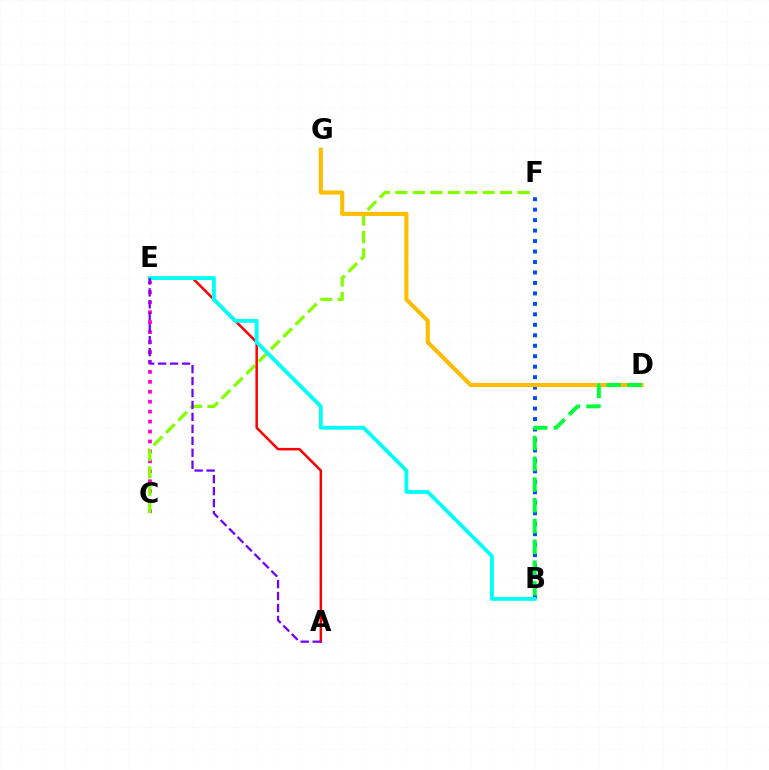{('B', 'F'): [{'color': '#004bff', 'line_style': 'dotted', 'thickness': 2.84}], ('C', 'E'): [{'color': '#ff00cf', 'line_style': 'dotted', 'thickness': 2.7}], ('C', 'F'): [{'color': '#84ff00', 'line_style': 'dashed', 'thickness': 2.37}], ('D', 'G'): [{'color': '#ffbd00', 'line_style': 'solid', 'thickness': 2.95}], ('B', 'D'): [{'color': '#00ff39', 'line_style': 'dashed', 'thickness': 2.82}], ('A', 'E'): [{'color': '#ff0000', 'line_style': 'solid', 'thickness': 1.81}, {'color': '#7200ff', 'line_style': 'dashed', 'thickness': 1.62}], ('B', 'E'): [{'color': '#00fff6', 'line_style': 'solid', 'thickness': 2.76}]}